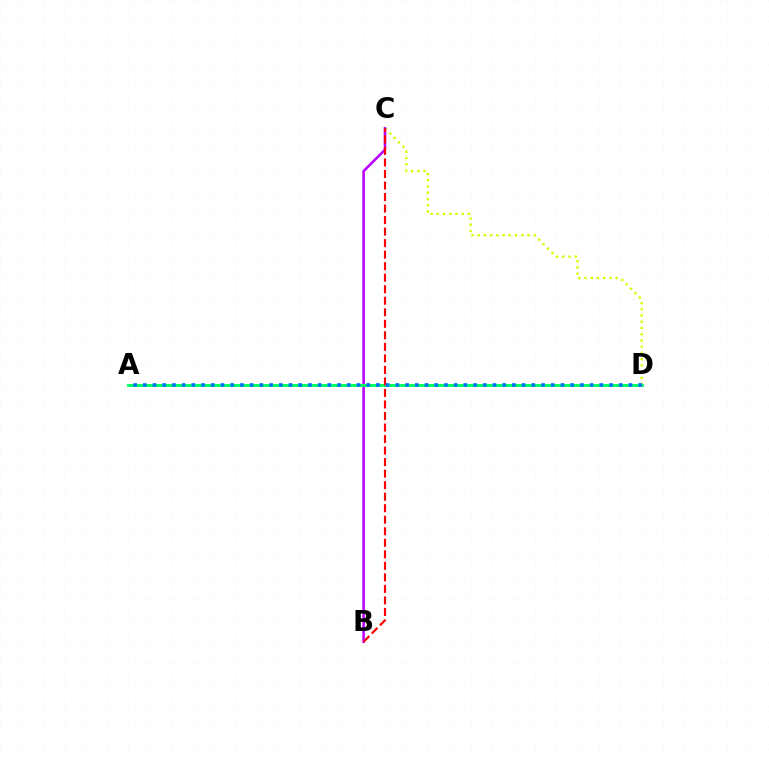{('C', 'D'): [{'color': '#d1ff00', 'line_style': 'dotted', 'thickness': 1.69}], ('B', 'C'): [{'color': '#b900ff', 'line_style': 'solid', 'thickness': 1.84}, {'color': '#ff0000', 'line_style': 'dashed', 'thickness': 1.57}], ('A', 'D'): [{'color': '#00ff5c', 'line_style': 'solid', 'thickness': 2.06}, {'color': '#0074ff', 'line_style': 'dotted', 'thickness': 2.64}]}